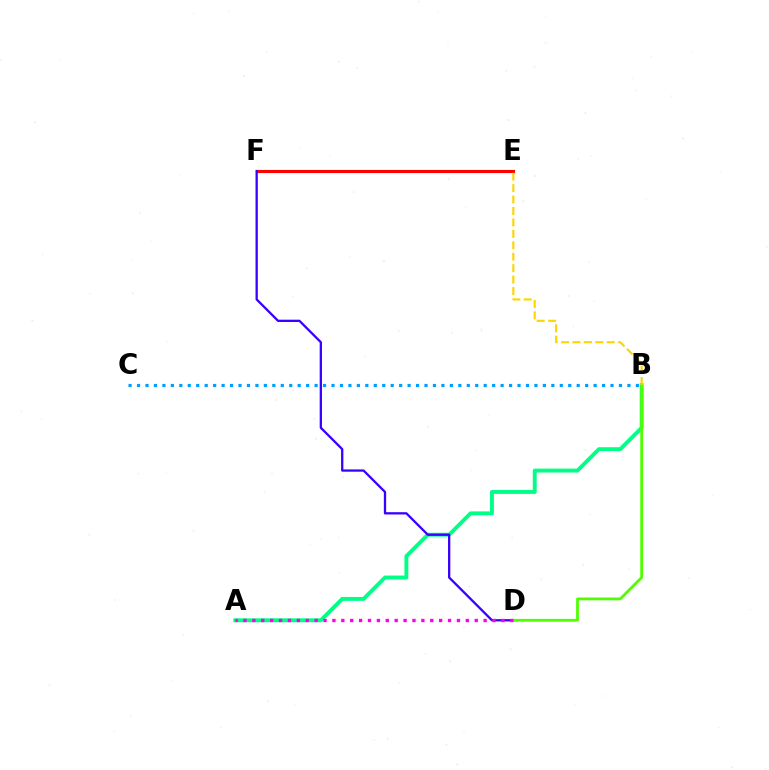{('E', 'F'): [{'color': '#ff0000', 'line_style': 'solid', 'thickness': 2.23}], ('A', 'B'): [{'color': '#00ff86', 'line_style': 'solid', 'thickness': 2.8}], ('D', 'F'): [{'color': '#3700ff', 'line_style': 'solid', 'thickness': 1.65}], ('B', 'D'): [{'color': '#4fff00', 'line_style': 'solid', 'thickness': 2.0}], ('A', 'D'): [{'color': '#ff00ed', 'line_style': 'dotted', 'thickness': 2.42}], ('B', 'C'): [{'color': '#009eff', 'line_style': 'dotted', 'thickness': 2.3}], ('B', 'E'): [{'color': '#ffd500', 'line_style': 'dashed', 'thickness': 1.55}]}